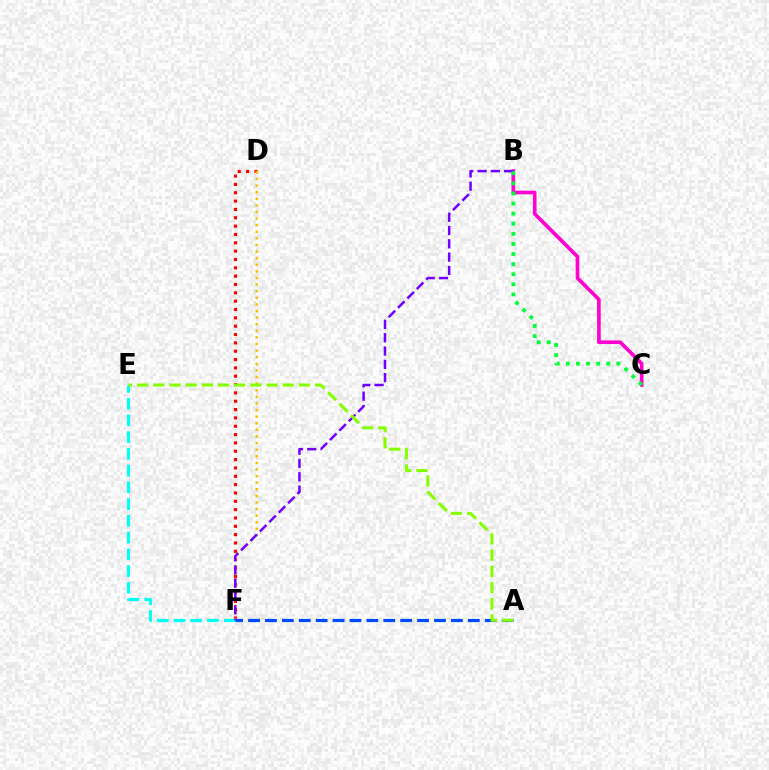{('D', 'F'): [{'color': '#ff0000', 'line_style': 'dotted', 'thickness': 2.27}, {'color': '#ffbd00', 'line_style': 'dotted', 'thickness': 1.79}], ('B', 'C'): [{'color': '#ff00cf', 'line_style': 'solid', 'thickness': 2.63}, {'color': '#00ff39', 'line_style': 'dotted', 'thickness': 2.74}], ('E', 'F'): [{'color': '#00fff6', 'line_style': 'dashed', 'thickness': 2.27}], ('B', 'F'): [{'color': '#7200ff', 'line_style': 'dashed', 'thickness': 1.81}], ('A', 'F'): [{'color': '#004bff', 'line_style': 'dashed', 'thickness': 2.3}], ('A', 'E'): [{'color': '#84ff00', 'line_style': 'dashed', 'thickness': 2.2}]}